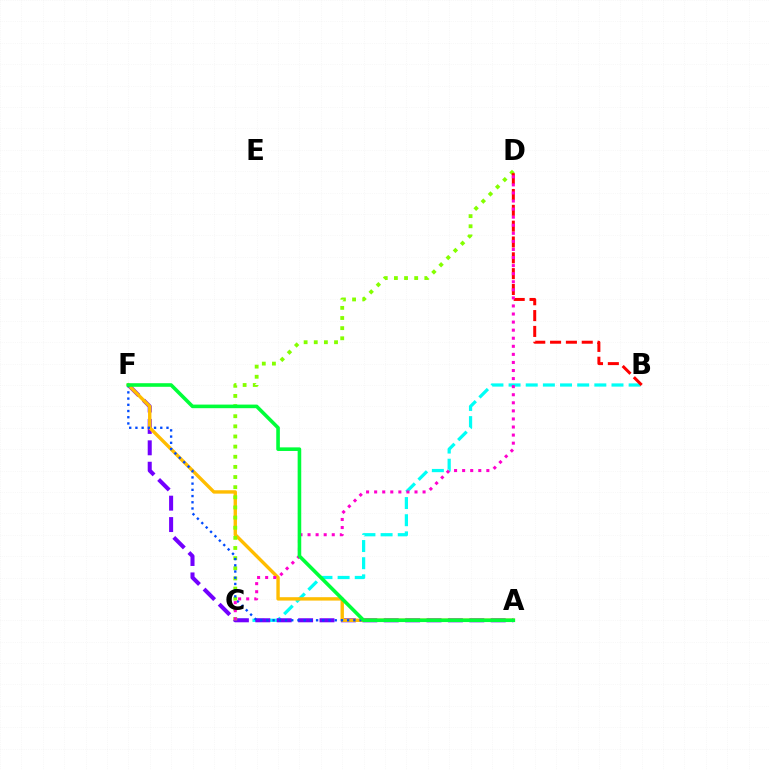{('B', 'C'): [{'color': '#00fff6', 'line_style': 'dashed', 'thickness': 2.33}], ('A', 'F'): [{'color': '#7200ff', 'line_style': 'dashed', 'thickness': 2.91}, {'color': '#ffbd00', 'line_style': 'solid', 'thickness': 2.44}, {'color': '#004bff', 'line_style': 'dotted', 'thickness': 1.69}, {'color': '#00ff39', 'line_style': 'solid', 'thickness': 2.59}], ('C', 'D'): [{'color': '#84ff00', 'line_style': 'dotted', 'thickness': 2.75}, {'color': '#ff00cf', 'line_style': 'dotted', 'thickness': 2.19}], ('B', 'D'): [{'color': '#ff0000', 'line_style': 'dashed', 'thickness': 2.15}]}